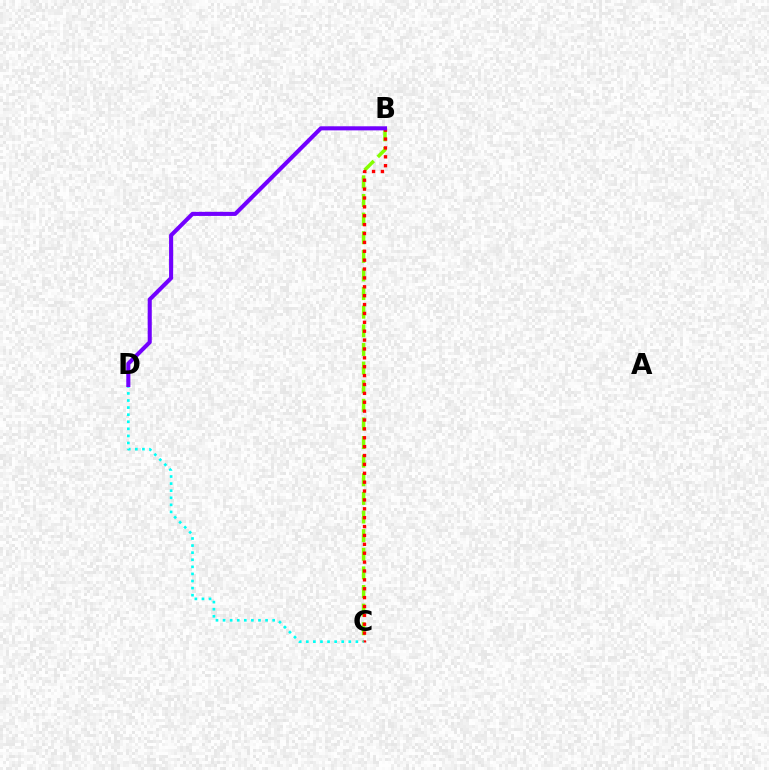{('B', 'C'): [{'color': '#84ff00', 'line_style': 'dashed', 'thickness': 2.53}, {'color': '#ff0000', 'line_style': 'dotted', 'thickness': 2.41}], ('C', 'D'): [{'color': '#00fff6', 'line_style': 'dotted', 'thickness': 1.92}], ('B', 'D'): [{'color': '#7200ff', 'line_style': 'solid', 'thickness': 2.94}]}